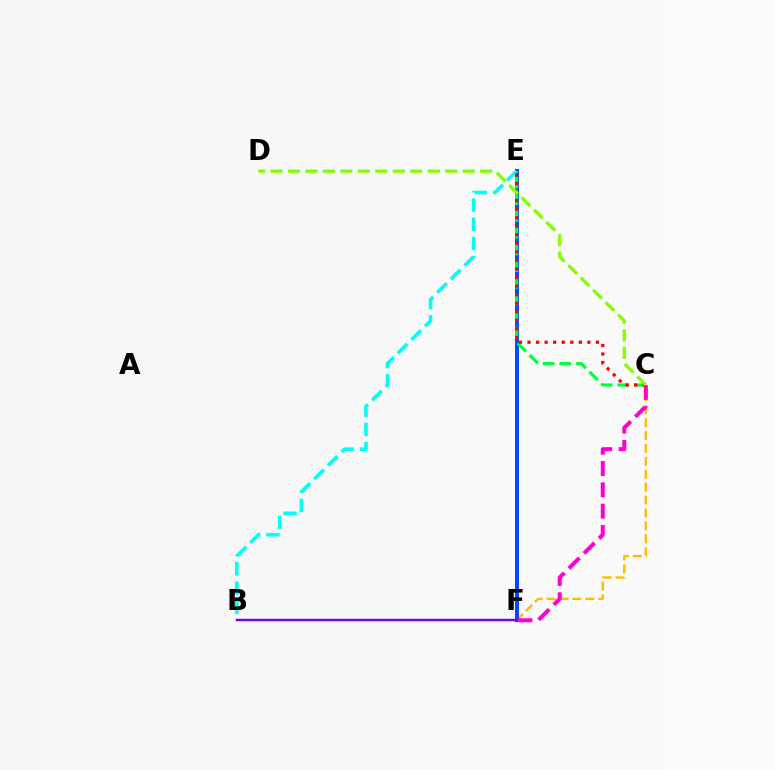{('C', 'F'): [{'color': '#ffbd00', 'line_style': 'dashed', 'thickness': 1.75}, {'color': '#ff00cf', 'line_style': 'dashed', 'thickness': 2.9}], ('E', 'F'): [{'color': '#004bff', 'line_style': 'solid', 'thickness': 2.88}], ('B', 'E'): [{'color': '#00fff6', 'line_style': 'dashed', 'thickness': 2.61}], ('B', 'F'): [{'color': '#7200ff', 'line_style': 'solid', 'thickness': 1.75}], ('C', 'E'): [{'color': '#00ff39', 'line_style': 'dashed', 'thickness': 2.27}, {'color': '#ff0000', 'line_style': 'dotted', 'thickness': 2.32}], ('C', 'D'): [{'color': '#84ff00', 'line_style': 'dashed', 'thickness': 2.37}]}